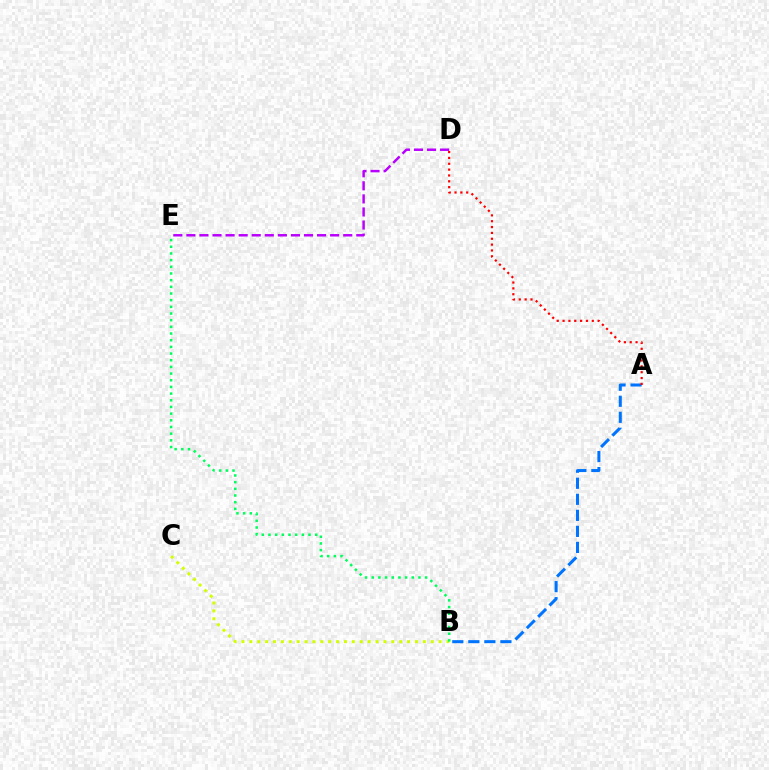{('D', 'E'): [{'color': '#b900ff', 'line_style': 'dashed', 'thickness': 1.78}], ('B', 'C'): [{'color': '#d1ff00', 'line_style': 'dotted', 'thickness': 2.14}], ('B', 'E'): [{'color': '#00ff5c', 'line_style': 'dotted', 'thickness': 1.81}], ('A', 'B'): [{'color': '#0074ff', 'line_style': 'dashed', 'thickness': 2.18}], ('A', 'D'): [{'color': '#ff0000', 'line_style': 'dotted', 'thickness': 1.59}]}